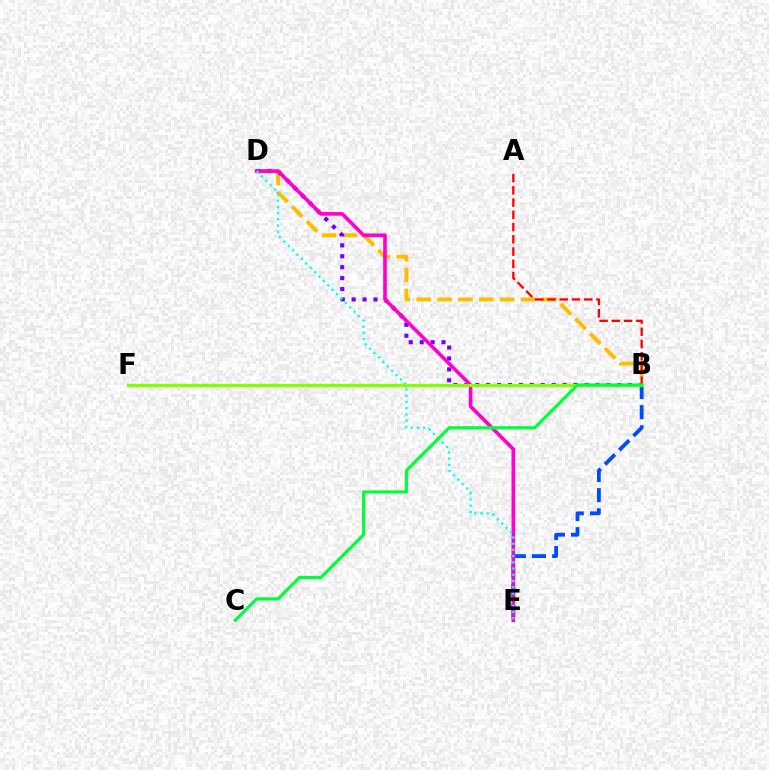{('B', 'E'): [{'color': '#004bff', 'line_style': 'dashed', 'thickness': 2.74}], ('B', 'D'): [{'color': '#ffbd00', 'line_style': 'dashed', 'thickness': 2.84}, {'color': '#7200ff', 'line_style': 'dotted', 'thickness': 2.97}], ('D', 'E'): [{'color': '#ff00cf', 'line_style': 'solid', 'thickness': 2.62}, {'color': '#00fff6', 'line_style': 'dotted', 'thickness': 1.69}], ('A', 'B'): [{'color': '#ff0000', 'line_style': 'dashed', 'thickness': 1.66}], ('B', 'F'): [{'color': '#84ff00', 'line_style': 'solid', 'thickness': 2.37}], ('B', 'C'): [{'color': '#00ff39', 'line_style': 'solid', 'thickness': 2.27}]}